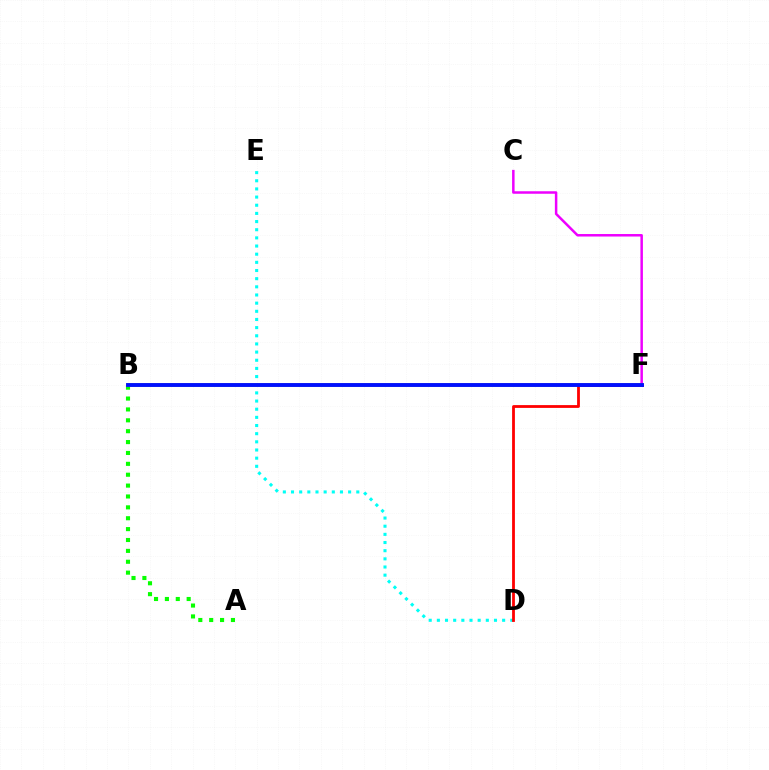{('C', 'F'): [{'color': '#ee00ff', 'line_style': 'solid', 'thickness': 1.8}], ('A', 'B'): [{'color': '#08ff00', 'line_style': 'dotted', 'thickness': 2.96}], ('D', 'E'): [{'color': '#00fff6', 'line_style': 'dotted', 'thickness': 2.22}], ('B', 'F'): [{'color': '#fcf500', 'line_style': 'solid', 'thickness': 2.52}, {'color': '#0010ff', 'line_style': 'solid', 'thickness': 2.8}], ('D', 'F'): [{'color': '#ff0000', 'line_style': 'solid', 'thickness': 2.01}]}